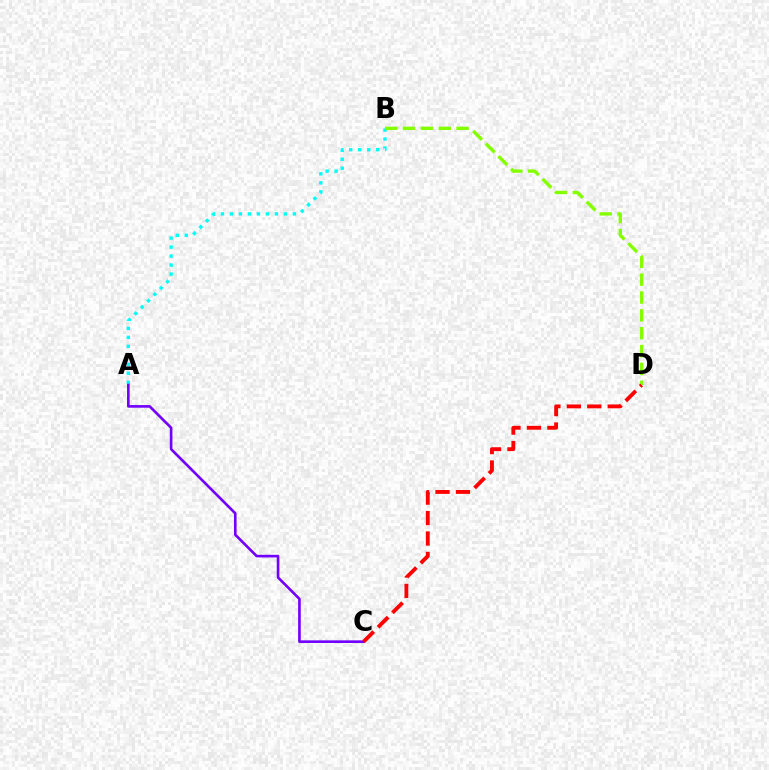{('A', 'B'): [{'color': '#00fff6', 'line_style': 'dotted', 'thickness': 2.44}], ('B', 'D'): [{'color': '#84ff00', 'line_style': 'dashed', 'thickness': 2.42}], ('A', 'C'): [{'color': '#7200ff', 'line_style': 'solid', 'thickness': 1.89}], ('C', 'D'): [{'color': '#ff0000', 'line_style': 'dashed', 'thickness': 2.78}]}